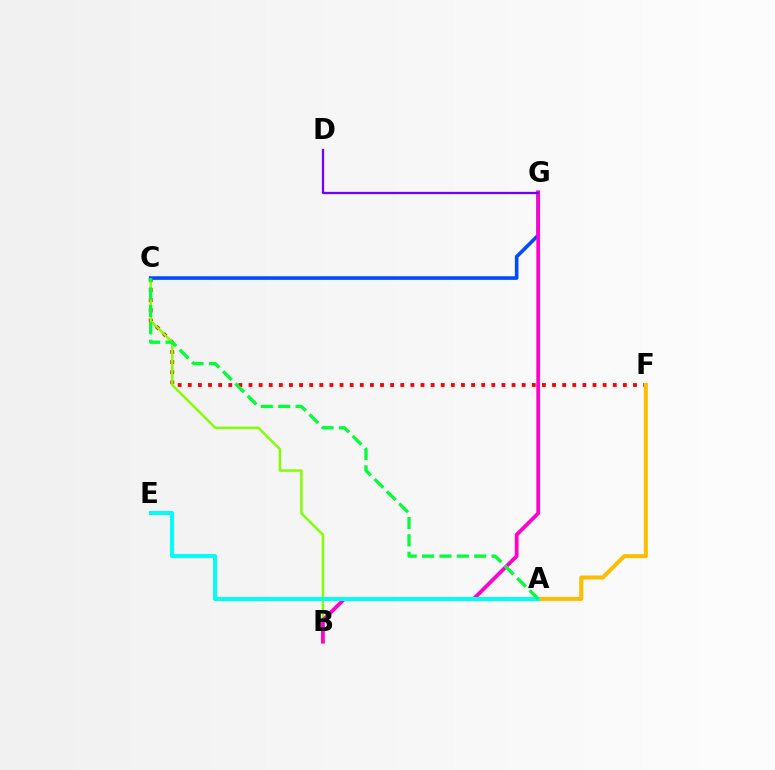{('C', 'F'): [{'color': '#ff0000', 'line_style': 'dotted', 'thickness': 2.75}], ('B', 'C'): [{'color': '#84ff00', 'line_style': 'solid', 'thickness': 1.78}], ('C', 'G'): [{'color': '#004bff', 'line_style': 'solid', 'thickness': 2.6}], ('A', 'F'): [{'color': '#ffbd00', 'line_style': 'solid', 'thickness': 2.91}], ('B', 'G'): [{'color': '#ff00cf', 'line_style': 'solid', 'thickness': 2.71}], ('A', 'E'): [{'color': '#00fff6', 'line_style': 'solid', 'thickness': 2.89}], ('A', 'C'): [{'color': '#00ff39', 'line_style': 'dashed', 'thickness': 2.36}], ('D', 'G'): [{'color': '#7200ff', 'line_style': 'solid', 'thickness': 1.65}]}